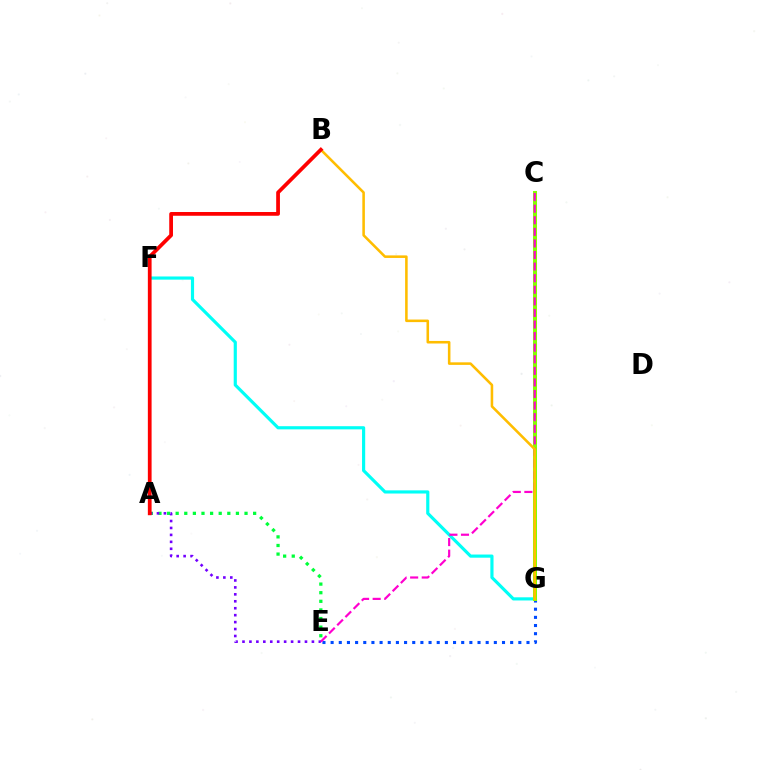{('E', 'G'): [{'color': '#004bff', 'line_style': 'dotted', 'thickness': 2.22}], ('F', 'G'): [{'color': '#00fff6', 'line_style': 'solid', 'thickness': 2.28}], ('C', 'G'): [{'color': '#84ff00', 'line_style': 'solid', 'thickness': 2.9}], ('C', 'E'): [{'color': '#ff00cf', 'line_style': 'dashed', 'thickness': 1.57}], ('A', 'E'): [{'color': '#00ff39', 'line_style': 'dotted', 'thickness': 2.34}, {'color': '#7200ff', 'line_style': 'dotted', 'thickness': 1.89}], ('B', 'G'): [{'color': '#ffbd00', 'line_style': 'solid', 'thickness': 1.85}], ('A', 'B'): [{'color': '#ff0000', 'line_style': 'solid', 'thickness': 2.7}]}